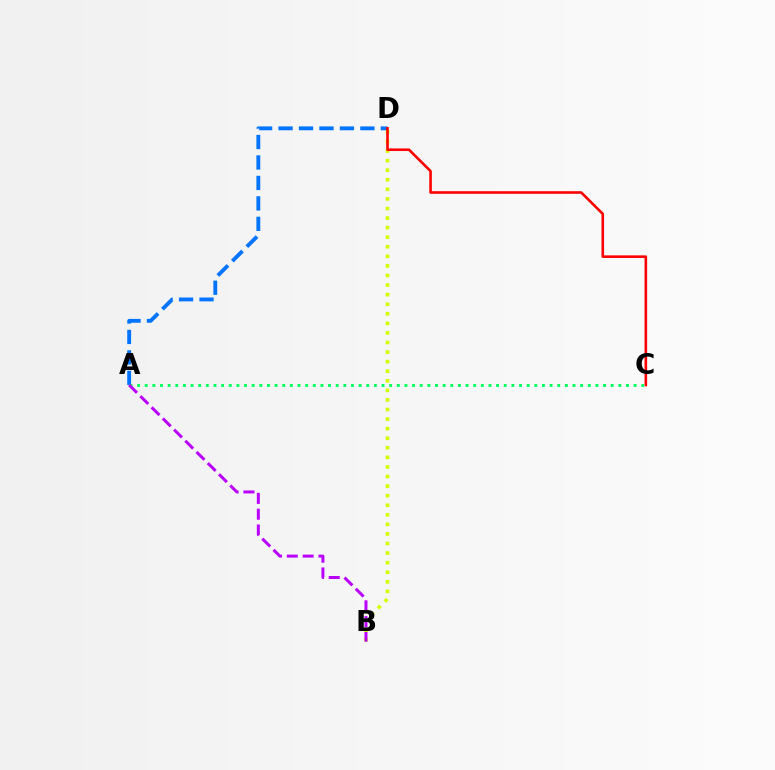{('A', 'D'): [{'color': '#0074ff', 'line_style': 'dashed', 'thickness': 2.78}], ('B', 'D'): [{'color': '#d1ff00', 'line_style': 'dotted', 'thickness': 2.6}], ('C', 'D'): [{'color': '#ff0000', 'line_style': 'solid', 'thickness': 1.87}], ('A', 'C'): [{'color': '#00ff5c', 'line_style': 'dotted', 'thickness': 2.08}], ('A', 'B'): [{'color': '#b900ff', 'line_style': 'dashed', 'thickness': 2.15}]}